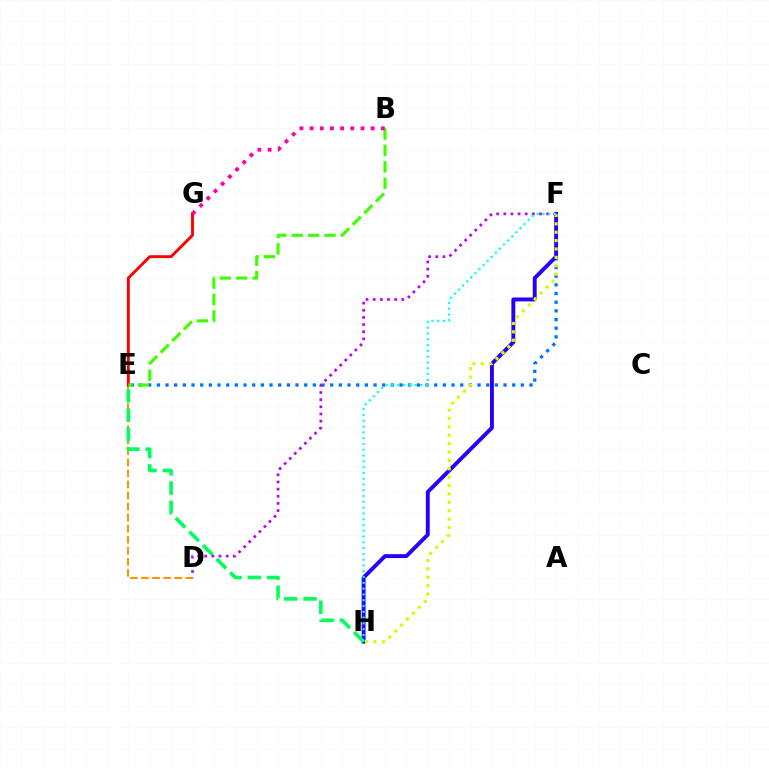{('D', 'E'): [{'color': '#ff9400', 'line_style': 'dashed', 'thickness': 1.5}], ('E', 'G'): [{'color': '#ff0000', 'line_style': 'solid', 'thickness': 2.08}], ('E', 'F'): [{'color': '#0074ff', 'line_style': 'dotted', 'thickness': 2.35}], ('F', 'H'): [{'color': '#2500ff', 'line_style': 'solid', 'thickness': 2.81}, {'color': '#d1ff00', 'line_style': 'dotted', 'thickness': 2.28}, {'color': '#00fff6', 'line_style': 'dotted', 'thickness': 1.57}], ('E', 'H'): [{'color': '#00ff5c', 'line_style': 'dashed', 'thickness': 2.62}], ('B', 'E'): [{'color': '#3dff00', 'line_style': 'dashed', 'thickness': 2.23}], ('D', 'F'): [{'color': '#b900ff', 'line_style': 'dotted', 'thickness': 1.94}], ('B', 'G'): [{'color': '#ff00ac', 'line_style': 'dotted', 'thickness': 2.76}]}